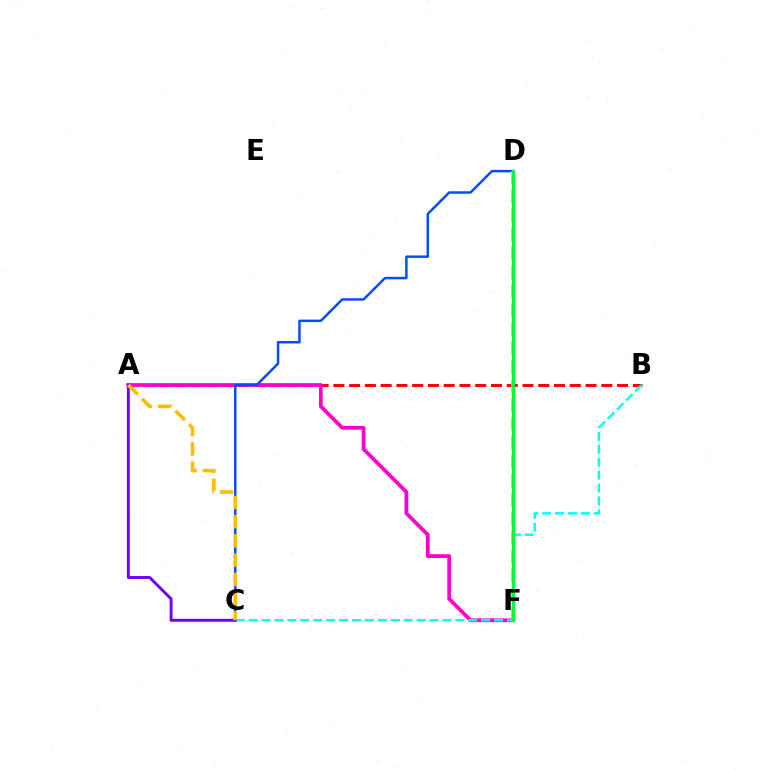{('A', 'B'): [{'color': '#ff0000', 'line_style': 'dashed', 'thickness': 2.14}], ('A', 'F'): [{'color': '#ff00cf', 'line_style': 'solid', 'thickness': 2.7}], ('B', 'C'): [{'color': '#00fff6', 'line_style': 'dashed', 'thickness': 1.75}], ('C', 'D'): [{'color': '#004bff', 'line_style': 'solid', 'thickness': 1.77}], ('A', 'C'): [{'color': '#7200ff', 'line_style': 'solid', 'thickness': 2.11}, {'color': '#ffbd00', 'line_style': 'dashed', 'thickness': 2.62}], ('D', 'F'): [{'color': '#84ff00', 'line_style': 'dashed', 'thickness': 2.57}, {'color': '#00ff39', 'line_style': 'solid', 'thickness': 2.36}]}